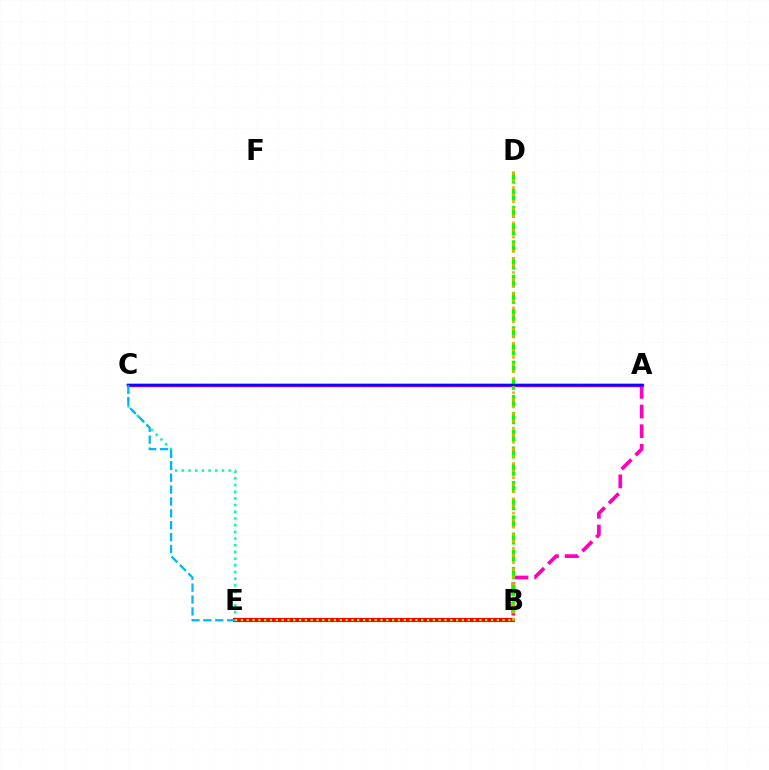{('A', 'B'): [{'color': '#ff00bd', 'line_style': 'dashed', 'thickness': 2.67}], ('C', 'E'): [{'color': '#00ff9d', 'line_style': 'dotted', 'thickness': 1.82}, {'color': '#00b5ff', 'line_style': 'dashed', 'thickness': 1.61}], ('A', 'C'): [{'color': '#9b00ff', 'line_style': 'solid', 'thickness': 2.39}, {'color': '#0010ff', 'line_style': 'solid', 'thickness': 1.77}], ('B', 'E'): [{'color': '#ff0000', 'line_style': 'solid', 'thickness': 2.98}, {'color': '#b3ff00', 'line_style': 'dotted', 'thickness': 1.58}], ('B', 'D'): [{'color': '#08ff00', 'line_style': 'dashed', 'thickness': 2.34}, {'color': '#ffa500', 'line_style': 'dotted', 'thickness': 1.92}]}